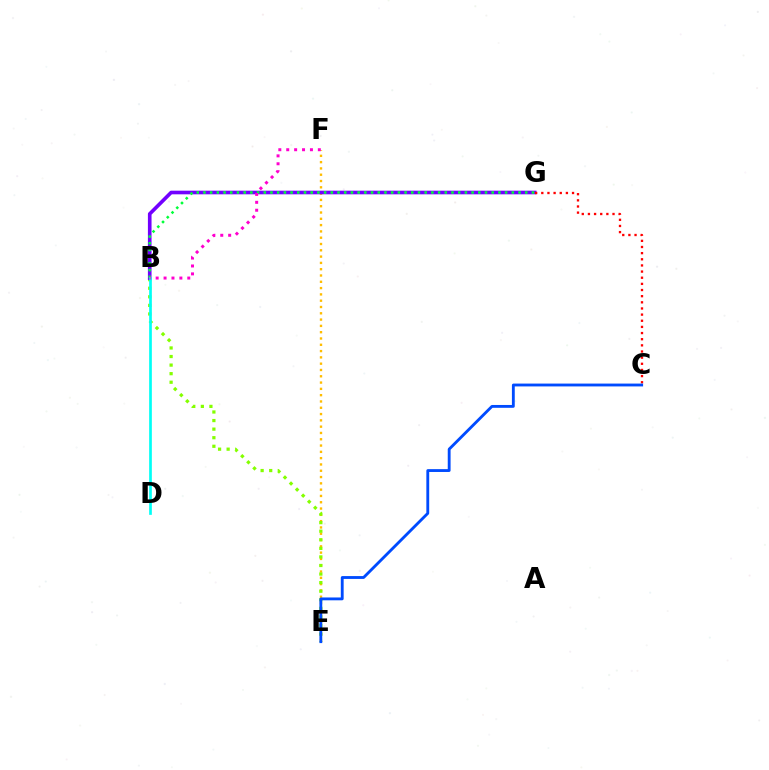{('E', 'F'): [{'color': '#ffbd00', 'line_style': 'dotted', 'thickness': 1.71}], ('B', 'E'): [{'color': '#84ff00', 'line_style': 'dotted', 'thickness': 2.33}], ('B', 'G'): [{'color': '#7200ff', 'line_style': 'solid', 'thickness': 2.62}, {'color': '#00ff39', 'line_style': 'dotted', 'thickness': 1.82}], ('B', 'D'): [{'color': '#00fff6', 'line_style': 'solid', 'thickness': 1.93}], ('C', 'G'): [{'color': '#ff0000', 'line_style': 'dotted', 'thickness': 1.67}], ('C', 'E'): [{'color': '#004bff', 'line_style': 'solid', 'thickness': 2.05}], ('B', 'F'): [{'color': '#ff00cf', 'line_style': 'dotted', 'thickness': 2.15}]}